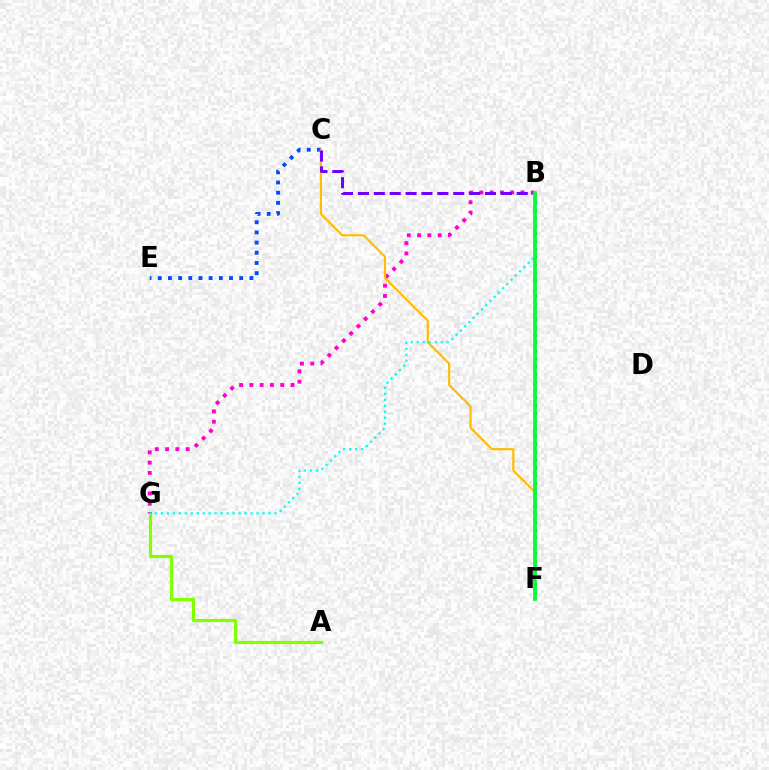{('B', 'F'): [{'color': '#ff0000', 'line_style': 'dotted', 'thickness': 2.12}, {'color': '#00ff39', 'line_style': 'solid', 'thickness': 2.69}], ('A', 'G'): [{'color': '#84ff00', 'line_style': 'solid', 'thickness': 2.3}], ('C', 'E'): [{'color': '#004bff', 'line_style': 'dotted', 'thickness': 2.77}], ('B', 'G'): [{'color': '#ff00cf', 'line_style': 'dotted', 'thickness': 2.79}, {'color': '#00fff6', 'line_style': 'dotted', 'thickness': 1.63}], ('C', 'F'): [{'color': '#ffbd00', 'line_style': 'solid', 'thickness': 1.56}], ('B', 'C'): [{'color': '#7200ff', 'line_style': 'dashed', 'thickness': 2.16}]}